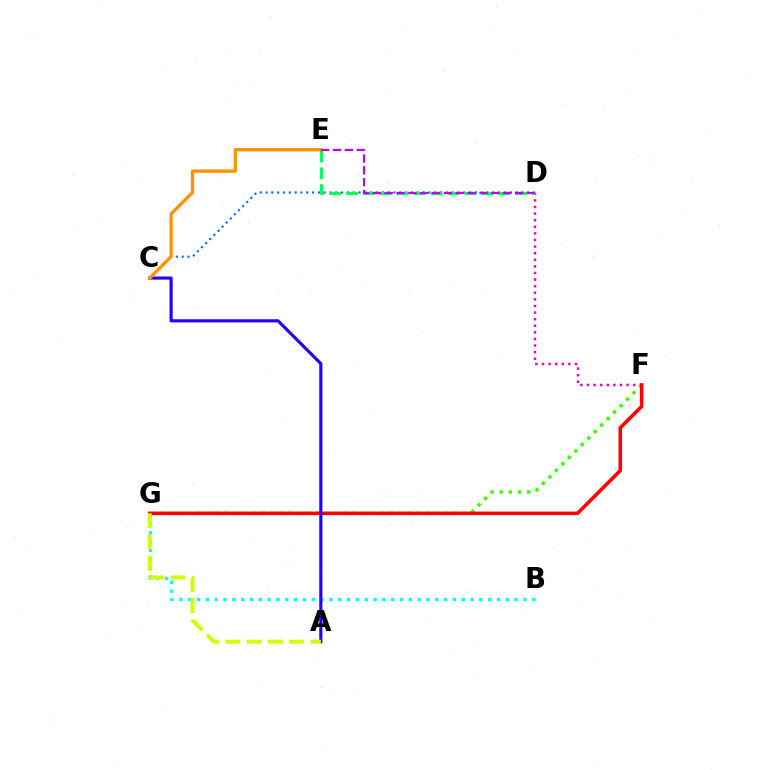{('C', 'D'): [{'color': '#0074ff', 'line_style': 'dotted', 'thickness': 1.58}], ('B', 'G'): [{'color': '#00fff6', 'line_style': 'dotted', 'thickness': 2.4}], ('D', 'F'): [{'color': '#ff00ac', 'line_style': 'dotted', 'thickness': 1.79}], ('F', 'G'): [{'color': '#3dff00', 'line_style': 'dotted', 'thickness': 2.49}, {'color': '#ff0000', 'line_style': 'solid', 'thickness': 2.56}], ('A', 'C'): [{'color': '#2500ff', 'line_style': 'solid', 'thickness': 2.27}], ('D', 'E'): [{'color': '#00ff5c', 'line_style': 'dashed', 'thickness': 2.3}, {'color': '#b900ff', 'line_style': 'dashed', 'thickness': 1.61}], ('A', 'G'): [{'color': '#d1ff00', 'line_style': 'dashed', 'thickness': 2.89}], ('C', 'E'): [{'color': '#ff9400', 'line_style': 'solid', 'thickness': 2.41}]}